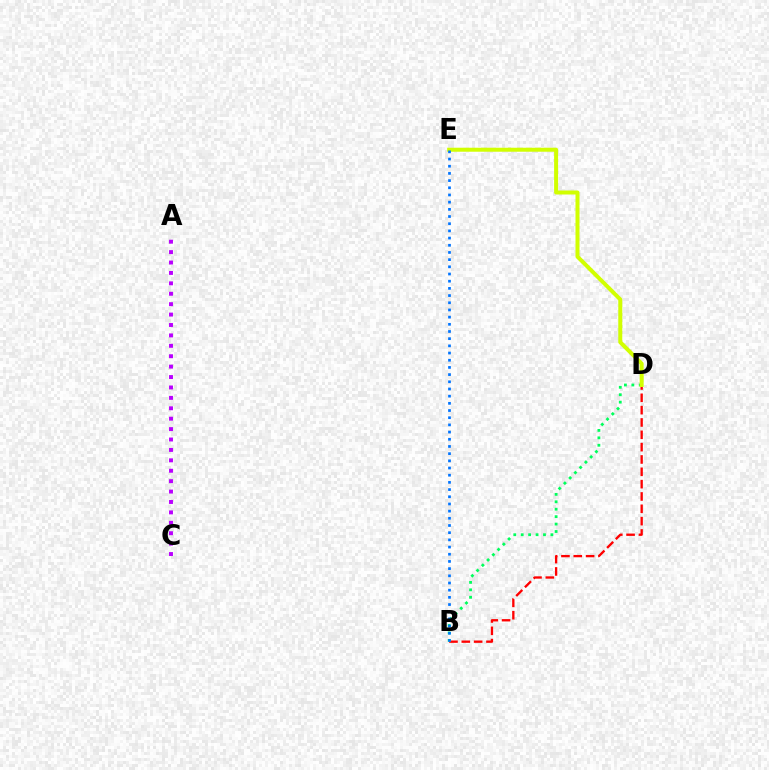{('A', 'C'): [{'color': '#b900ff', 'line_style': 'dotted', 'thickness': 2.83}], ('B', 'D'): [{'color': '#ff0000', 'line_style': 'dashed', 'thickness': 1.68}, {'color': '#00ff5c', 'line_style': 'dotted', 'thickness': 2.02}], ('D', 'E'): [{'color': '#d1ff00', 'line_style': 'solid', 'thickness': 2.88}], ('B', 'E'): [{'color': '#0074ff', 'line_style': 'dotted', 'thickness': 1.95}]}